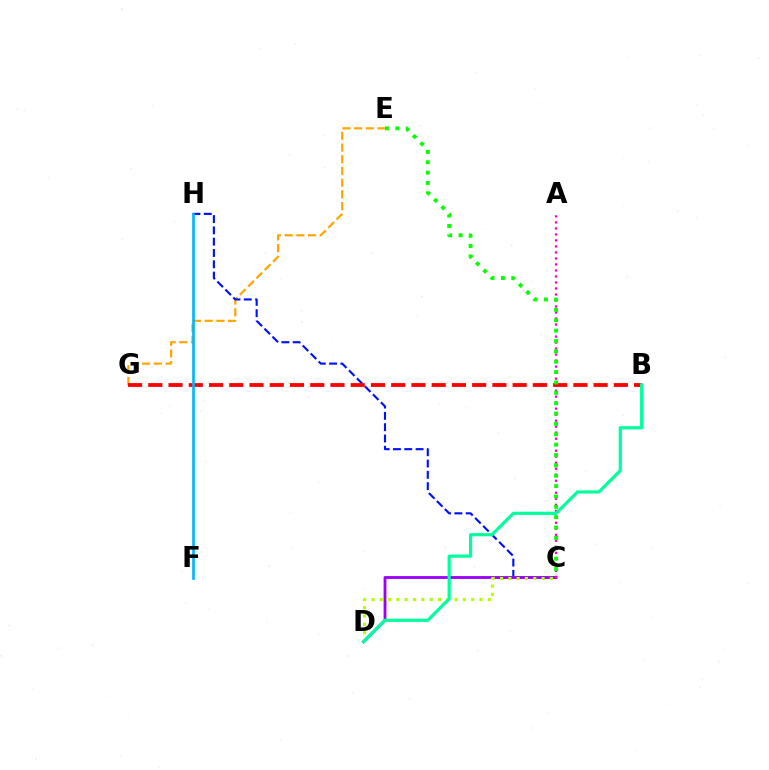{('E', 'G'): [{'color': '#ffa500', 'line_style': 'dashed', 'thickness': 1.59}], ('C', 'H'): [{'color': '#0010ff', 'line_style': 'dashed', 'thickness': 1.54}], ('C', 'D'): [{'color': '#9b00ff', 'line_style': 'solid', 'thickness': 2.04}, {'color': '#b3ff00', 'line_style': 'dotted', 'thickness': 2.26}], ('A', 'C'): [{'color': '#ff00bd', 'line_style': 'dotted', 'thickness': 1.63}], ('B', 'G'): [{'color': '#ff0000', 'line_style': 'dashed', 'thickness': 2.75}], ('F', 'H'): [{'color': '#00b5ff', 'line_style': 'solid', 'thickness': 1.91}], ('B', 'D'): [{'color': '#00ff9d', 'line_style': 'solid', 'thickness': 2.3}], ('C', 'E'): [{'color': '#08ff00', 'line_style': 'dotted', 'thickness': 2.82}]}